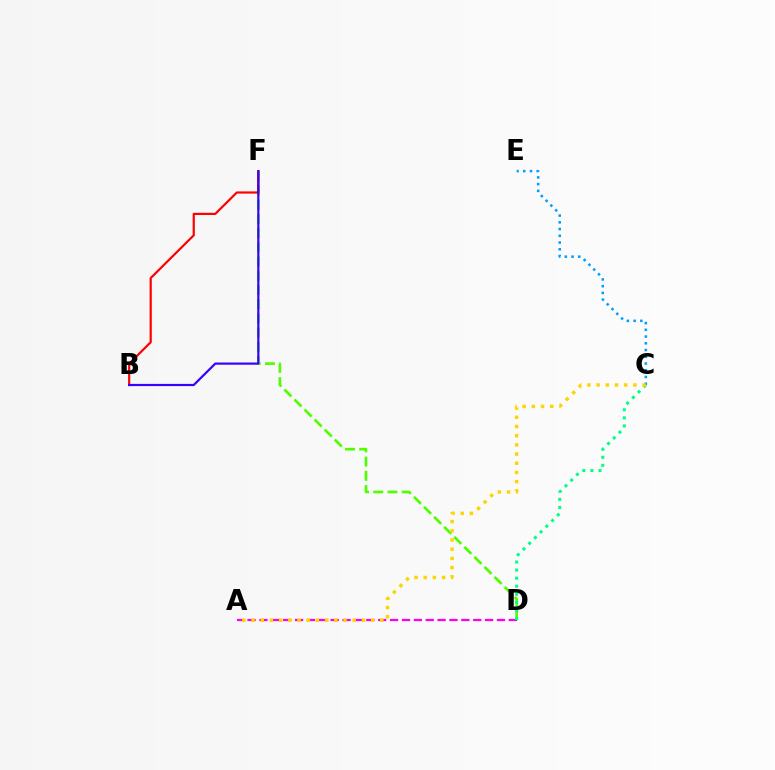{('C', 'E'): [{'color': '#009eff', 'line_style': 'dotted', 'thickness': 1.83}], ('D', 'F'): [{'color': '#4fff00', 'line_style': 'dashed', 'thickness': 1.93}], ('A', 'D'): [{'color': '#ff00ed', 'line_style': 'dashed', 'thickness': 1.61}], ('C', 'D'): [{'color': '#00ff86', 'line_style': 'dotted', 'thickness': 2.19}], ('B', 'F'): [{'color': '#ff0000', 'line_style': 'solid', 'thickness': 1.57}, {'color': '#3700ff', 'line_style': 'solid', 'thickness': 1.58}], ('A', 'C'): [{'color': '#ffd500', 'line_style': 'dotted', 'thickness': 2.5}]}